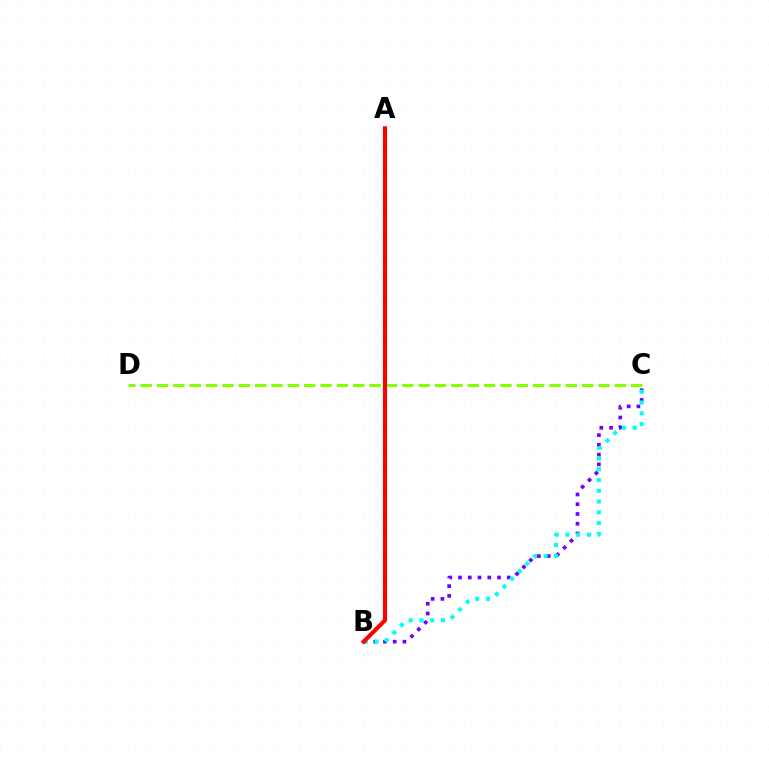{('B', 'C'): [{'color': '#7200ff', 'line_style': 'dotted', 'thickness': 2.65}, {'color': '#00fff6', 'line_style': 'dotted', 'thickness': 2.93}], ('C', 'D'): [{'color': '#84ff00', 'line_style': 'dashed', 'thickness': 2.22}], ('A', 'B'): [{'color': '#ff0000', 'line_style': 'solid', 'thickness': 2.97}]}